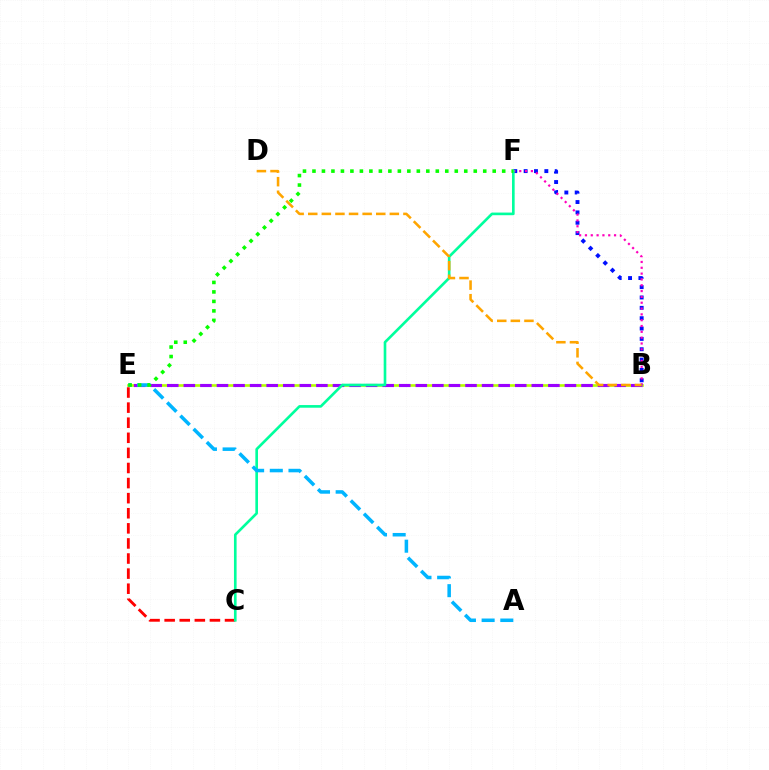{('B', 'E'): [{'color': '#b3ff00', 'line_style': 'solid', 'thickness': 1.9}, {'color': '#9b00ff', 'line_style': 'dashed', 'thickness': 2.25}], ('B', 'F'): [{'color': '#0010ff', 'line_style': 'dotted', 'thickness': 2.81}, {'color': '#ff00bd', 'line_style': 'dotted', 'thickness': 1.58}], ('C', 'E'): [{'color': '#ff0000', 'line_style': 'dashed', 'thickness': 2.05}], ('C', 'F'): [{'color': '#00ff9d', 'line_style': 'solid', 'thickness': 1.9}], ('A', 'E'): [{'color': '#00b5ff', 'line_style': 'dashed', 'thickness': 2.54}], ('B', 'D'): [{'color': '#ffa500', 'line_style': 'dashed', 'thickness': 1.85}], ('E', 'F'): [{'color': '#08ff00', 'line_style': 'dotted', 'thickness': 2.58}]}